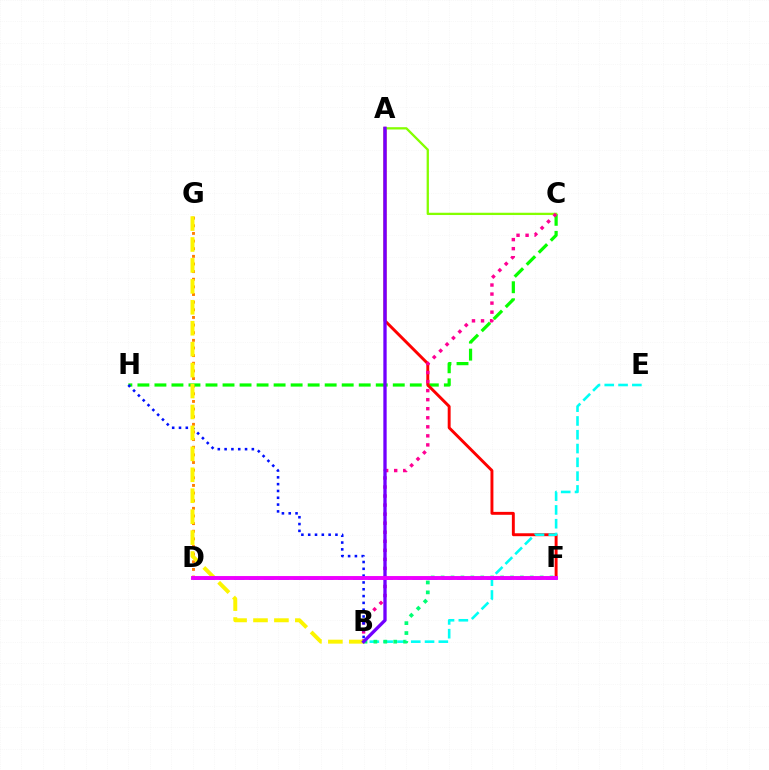{('D', 'G'): [{'color': '#ff7c00', 'line_style': 'dotted', 'thickness': 2.07}], ('C', 'H'): [{'color': '#08ff00', 'line_style': 'dashed', 'thickness': 2.31}], ('D', 'F'): [{'color': '#008cff', 'line_style': 'dashed', 'thickness': 2.02}, {'color': '#ee00ff', 'line_style': 'solid', 'thickness': 2.81}], ('A', 'F'): [{'color': '#ff0000', 'line_style': 'solid', 'thickness': 2.1}], ('B', 'E'): [{'color': '#00fff6', 'line_style': 'dashed', 'thickness': 1.87}], ('A', 'C'): [{'color': '#84ff00', 'line_style': 'solid', 'thickness': 1.65}], ('B', 'C'): [{'color': '#ff0094', 'line_style': 'dotted', 'thickness': 2.46}], ('B', 'H'): [{'color': '#0010ff', 'line_style': 'dotted', 'thickness': 1.85}], ('B', 'F'): [{'color': '#00ff74', 'line_style': 'dotted', 'thickness': 2.69}], ('B', 'G'): [{'color': '#fcf500', 'line_style': 'dashed', 'thickness': 2.84}], ('A', 'B'): [{'color': '#7200ff', 'line_style': 'solid', 'thickness': 2.39}]}